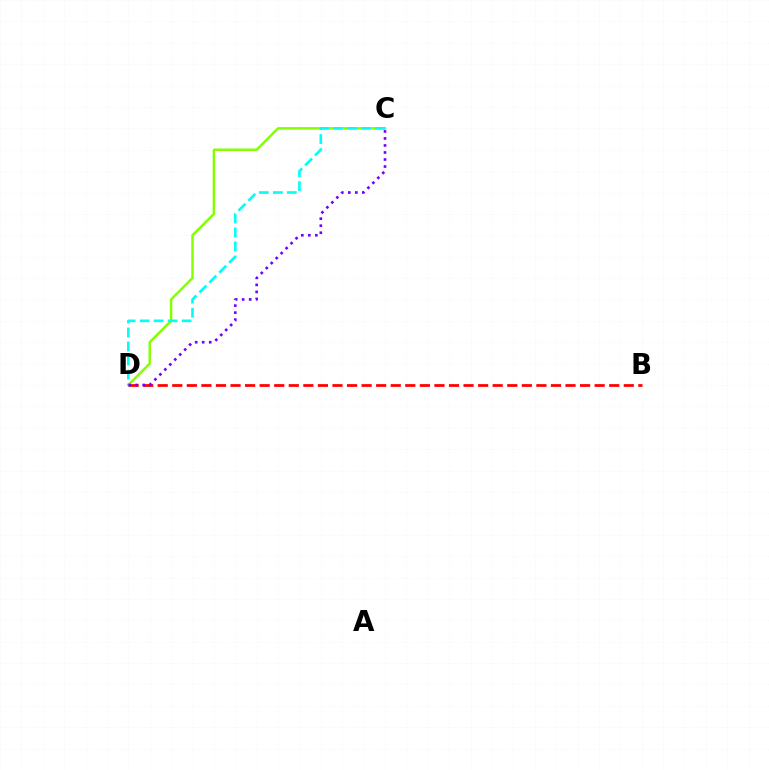{('B', 'D'): [{'color': '#ff0000', 'line_style': 'dashed', 'thickness': 1.98}], ('C', 'D'): [{'color': '#84ff00', 'line_style': 'solid', 'thickness': 1.76}, {'color': '#00fff6', 'line_style': 'dashed', 'thickness': 1.9}, {'color': '#7200ff', 'line_style': 'dotted', 'thickness': 1.91}]}